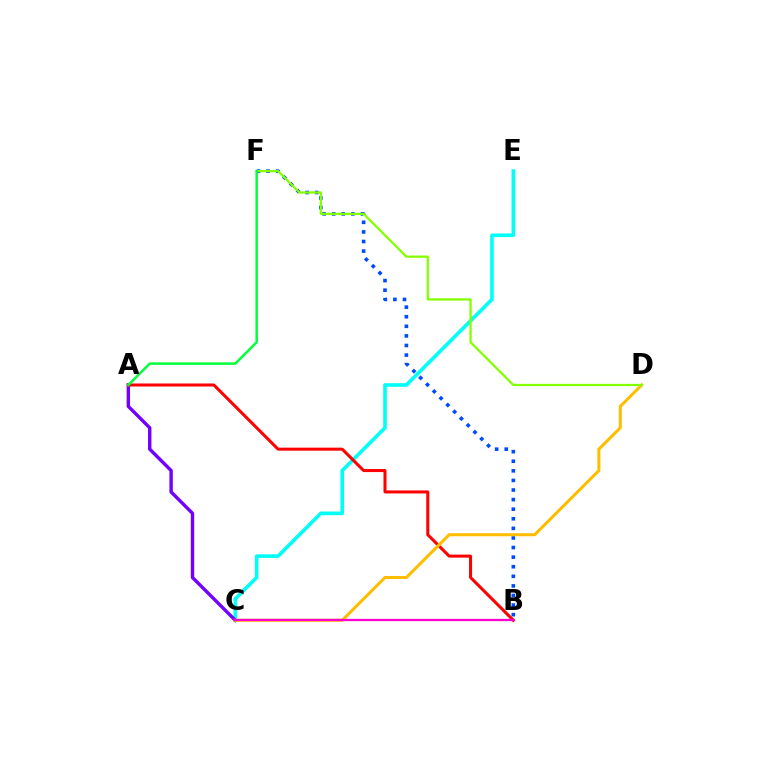{('C', 'E'): [{'color': '#00fff6', 'line_style': 'solid', 'thickness': 2.61}], ('A', 'C'): [{'color': '#7200ff', 'line_style': 'solid', 'thickness': 2.45}], ('B', 'F'): [{'color': '#004bff', 'line_style': 'dotted', 'thickness': 2.61}], ('A', 'B'): [{'color': '#ff0000', 'line_style': 'solid', 'thickness': 2.18}], ('C', 'D'): [{'color': '#ffbd00', 'line_style': 'solid', 'thickness': 2.19}], ('D', 'F'): [{'color': '#84ff00', 'line_style': 'solid', 'thickness': 1.64}], ('B', 'C'): [{'color': '#ff00cf', 'line_style': 'solid', 'thickness': 1.64}], ('A', 'F'): [{'color': '#00ff39', 'line_style': 'solid', 'thickness': 1.77}]}